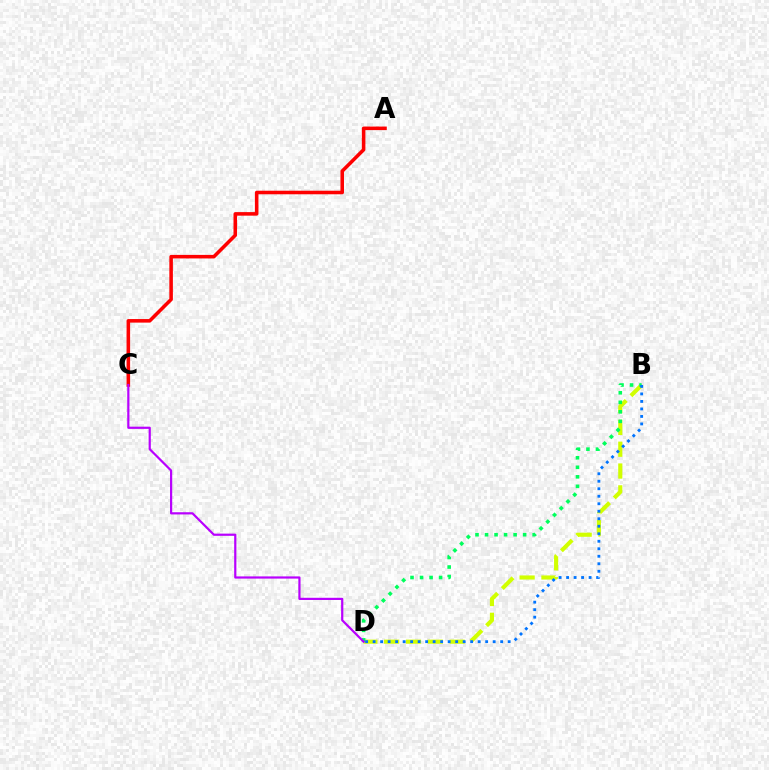{('B', 'D'): [{'color': '#d1ff00', 'line_style': 'dashed', 'thickness': 2.96}, {'color': '#00ff5c', 'line_style': 'dotted', 'thickness': 2.59}, {'color': '#0074ff', 'line_style': 'dotted', 'thickness': 2.04}], ('A', 'C'): [{'color': '#ff0000', 'line_style': 'solid', 'thickness': 2.56}], ('C', 'D'): [{'color': '#b900ff', 'line_style': 'solid', 'thickness': 1.59}]}